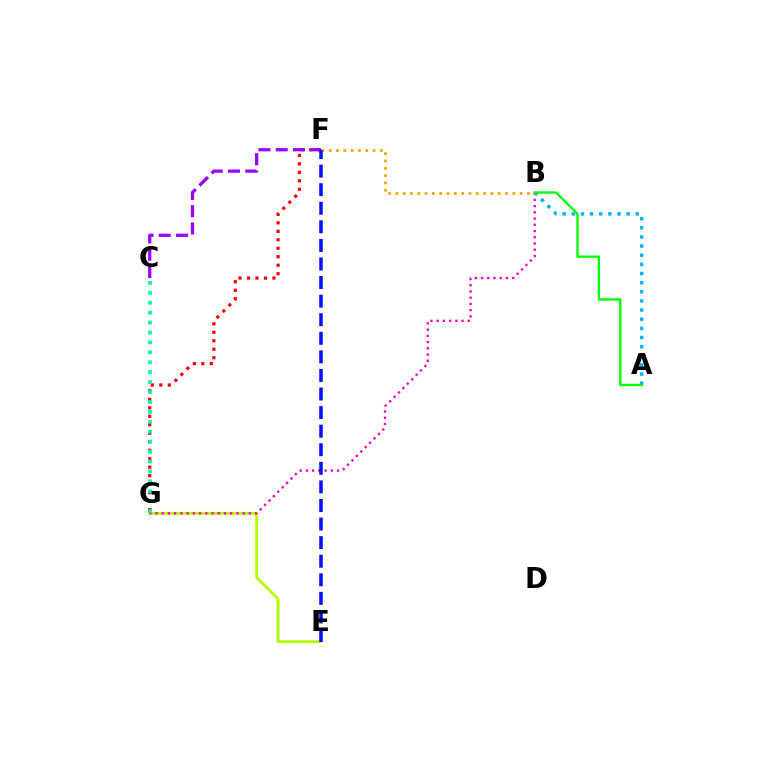{('E', 'G'): [{'color': '#b3ff00', 'line_style': 'solid', 'thickness': 2.05}], ('B', 'G'): [{'color': '#ff00bd', 'line_style': 'dotted', 'thickness': 1.69}], ('A', 'B'): [{'color': '#00b5ff', 'line_style': 'dotted', 'thickness': 2.48}, {'color': '#08ff00', 'line_style': 'solid', 'thickness': 1.7}], ('F', 'G'): [{'color': '#ff0000', 'line_style': 'dotted', 'thickness': 2.3}], ('B', 'F'): [{'color': '#ffa500', 'line_style': 'dotted', 'thickness': 1.99}], ('C', 'F'): [{'color': '#9b00ff', 'line_style': 'dashed', 'thickness': 2.35}], ('C', 'G'): [{'color': '#00ff9d', 'line_style': 'dotted', 'thickness': 2.7}], ('E', 'F'): [{'color': '#0010ff', 'line_style': 'dashed', 'thickness': 2.52}]}